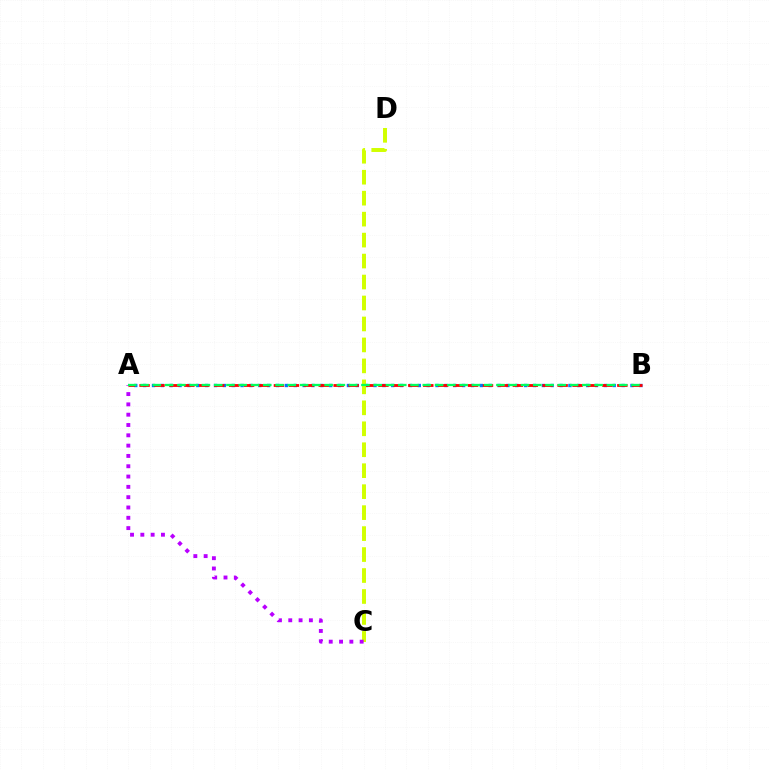{('A', 'B'): [{'color': '#0074ff', 'line_style': 'dotted', 'thickness': 2.41}, {'color': '#ff0000', 'line_style': 'dashed', 'thickness': 2.03}, {'color': '#00ff5c', 'line_style': 'dashed', 'thickness': 1.67}], ('C', 'D'): [{'color': '#d1ff00', 'line_style': 'dashed', 'thickness': 2.85}], ('A', 'C'): [{'color': '#b900ff', 'line_style': 'dotted', 'thickness': 2.8}]}